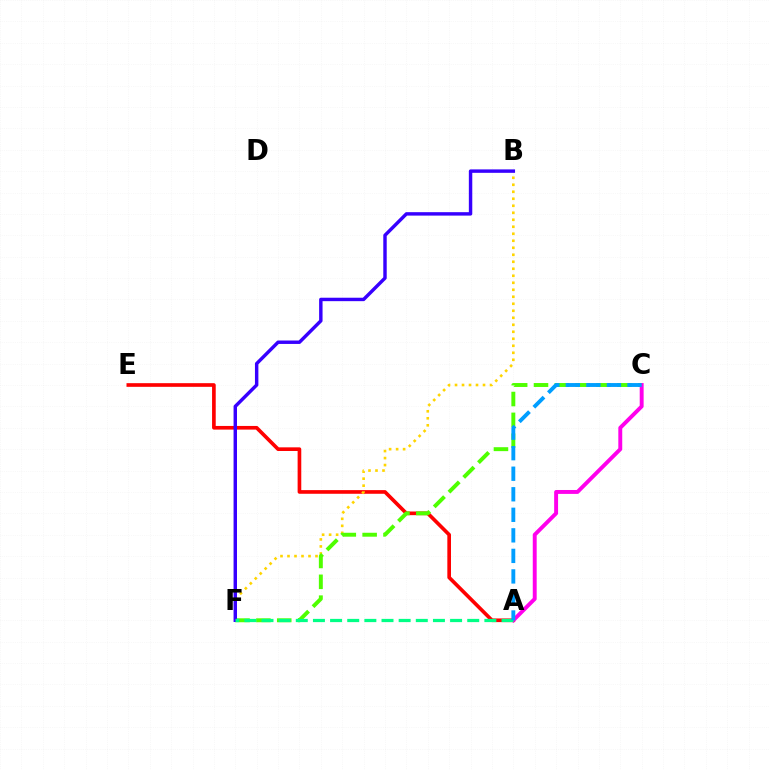{('A', 'E'): [{'color': '#ff0000', 'line_style': 'solid', 'thickness': 2.63}], ('B', 'F'): [{'color': '#ffd500', 'line_style': 'dotted', 'thickness': 1.9}, {'color': '#3700ff', 'line_style': 'solid', 'thickness': 2.47}], ('C', 'F'): [{'color': '#4fff00', 'line_style': 'dashed', 'thickness': 2.83}], ('A', 'C'): [{'color': '#ff00ed', 'line_style': 'solid', 'thickness': 2.82}, {'color': '#009eff', 'line_style': 'dashed', 'thickness': 2.79}], ('A', 'F'): [{'color': '#00ff86', 'line_style': 'dashed', 'thickness': 2.33}]}